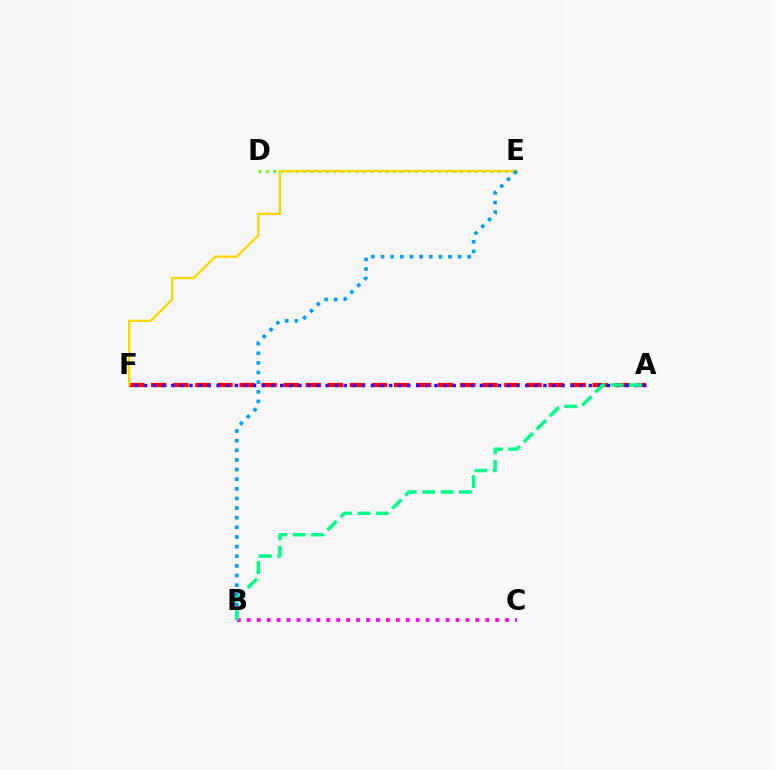{('A', 'F'): [{'color': '#ff0000', 'line_style': 'dashed', 'thickness': 3.0}, {'color': '#3700ff', 'line_style': 'dotted', 'thickness': 2.47}], ('D', 'E'): [{'color': '#4fff00', 'line_style': 'dotted', 'thickness': 2.03}], ('E', 'F'): [{'color': '#ffd500', 'line_style': 'solid', 'thickness': 1.65}], ('B', 'C'): [{'color': '#ff00ed', 'line_style': 'dotted', 'thickness': 2.7}], ('B', 'E'): [{'color': '#009eff', 'line_style': 'dotted', 'thickness': 2.62}], ('A', 'B'): [{'color': '#00ff86', 'line_style': 'dashed', 'thickness': 2.5}]}